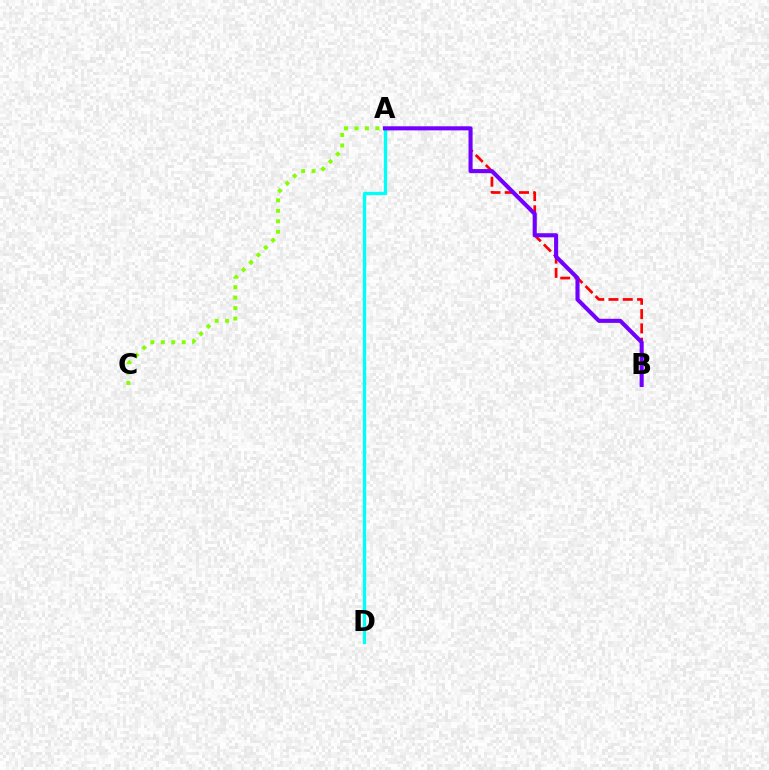{('A', 'B'): [{'color': '#ff0000', 'line_style': 'dashed', 'thickness': 1.94}, {'color': '#7200ff', 'line_style': 'solid', 'thickness': 2.94}], ('A', 'D'): [{'color': '#00fff6', 'line_style': 'solid', 'thickness': 2.38}], ('A', 'C'): [{'color': '#84ff00', 'line_style': 'dotted', 'thickness': 2.84}]}